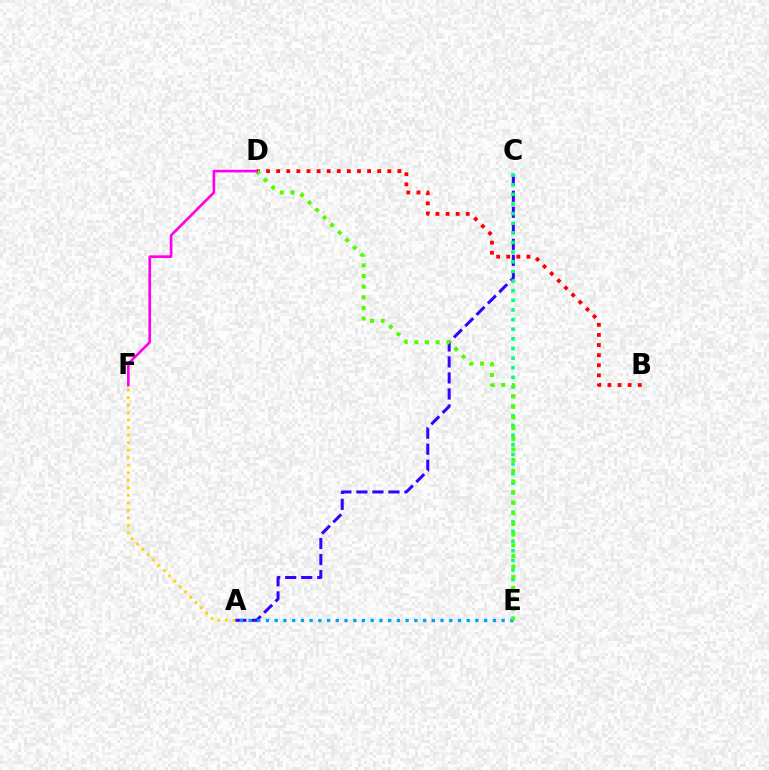{('A', 'C'): [{'color': '#3700ff', 'line_style': 'dashed', 'thickness': 2.18}], ('A', 'F'): [{'color': '#ffd500', 'line_style': 'dotted', 'thickness': 2.04}], ('B', 'D'): [{'color': '#ff0000', 'line_style': 'dotted', 'thickness': 2.75}], ('A', 'E'): [{'color': '#009eff', 'line_style': 'dotted', 'thickness': 2.37}], ('C', 'E'): [{'color': '#00ff86', 'line_style': 'dotted', 'thickness': 2.62}], ('D', 'E'): [{'color': '#4fff00', 'line_style': 'dotted', 'thickness': 2.89}], ('D', 'F'): [{'color': '#ff00ed', 'line_style': 'solid', 'thickness': 1.9}]}